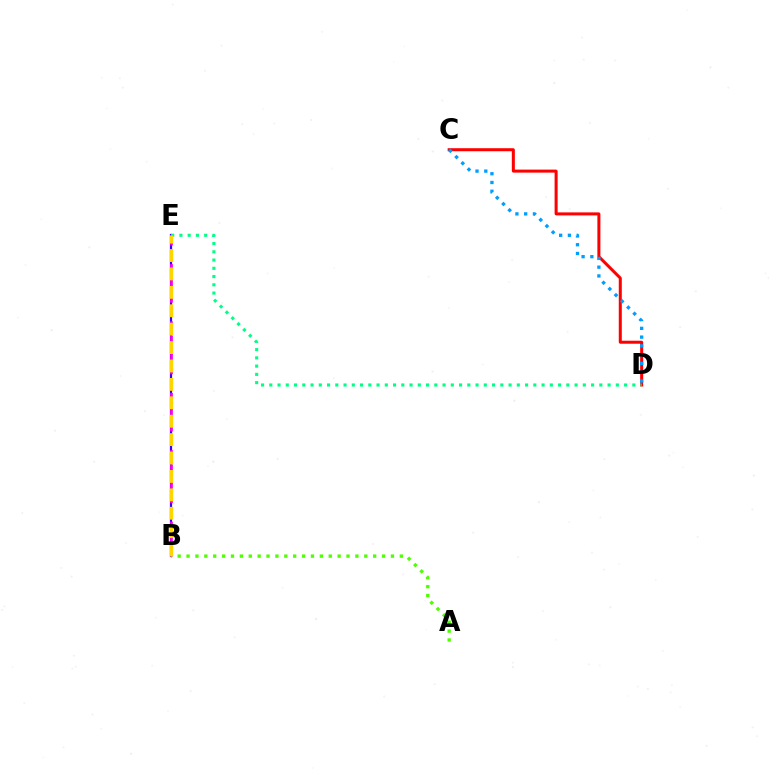{('B', 'E'): [{'color': '#3700ff', 'line_style': 'solid', 'thickness': 1.6}, {'color': '#ff00ed', 'line_style': 'dashed', 'thickness': 1.94}, {'color': '#ffd500', 'line_style': 'dashed', 'thickness': 2.5}], ('C', 'D'): [{'color': '#ff0000', 'line_style': 'solid', 'thickness': 2.17}, {'color': '#009eff', 'line_style': 'dotted', 'thickness': 2.38}], ('A', 'B'): [{'color': '#4fff00', 'line_style': 'dotted', 'thickness': 2.41}], ('D', 'E'): [{'color': '#00ff86', 'line_style': 'dotted', 'thickness': 2.24}]}